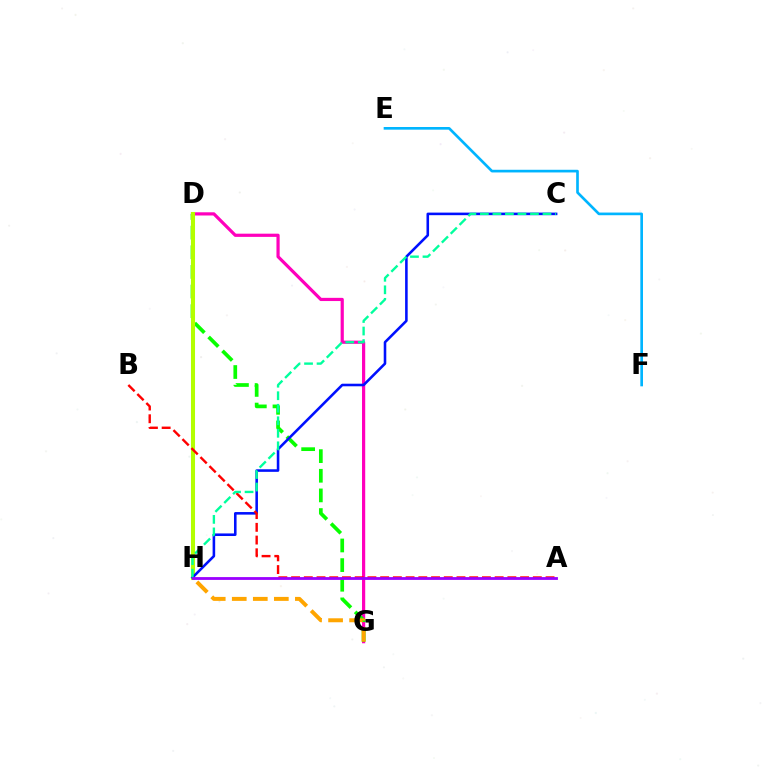{('D', 'G'): [{'color': '#ff00bd', 'line_style': 'solid', 'thickness': 2.3}, {'color': '#08ff00', 'line_style': 'dashed', 'thickness': 2.67}], ('D', 'H'): [{'color': '#b3ff00', 'line_style': 'solid', 'thickness': 2.92}], ('G', 'H'): [{'color': '#ffa500', 'line_style': 'dashed', 'thickness': 2.86}], ('C', 'H'): [{'color': '#0010ff', 'line_style': 'solid', 'thickness': 1.85}, {'color': '#00ff9d', 'line_style': 'dashed', 'thickness': 1.7}], ('E', 'F'): [{'color': '#00b5ff', 'line_style': 'solid', 'thickness': 1.92}], ('A', 'B'): [{'color': '#ff0000', 'line_style': 'dashed', 'thickness': 1.73}], ('A', 'H'): [{'color': '#9b00ff', 'line_style': 'solid', 'thickness': 2.03}]}